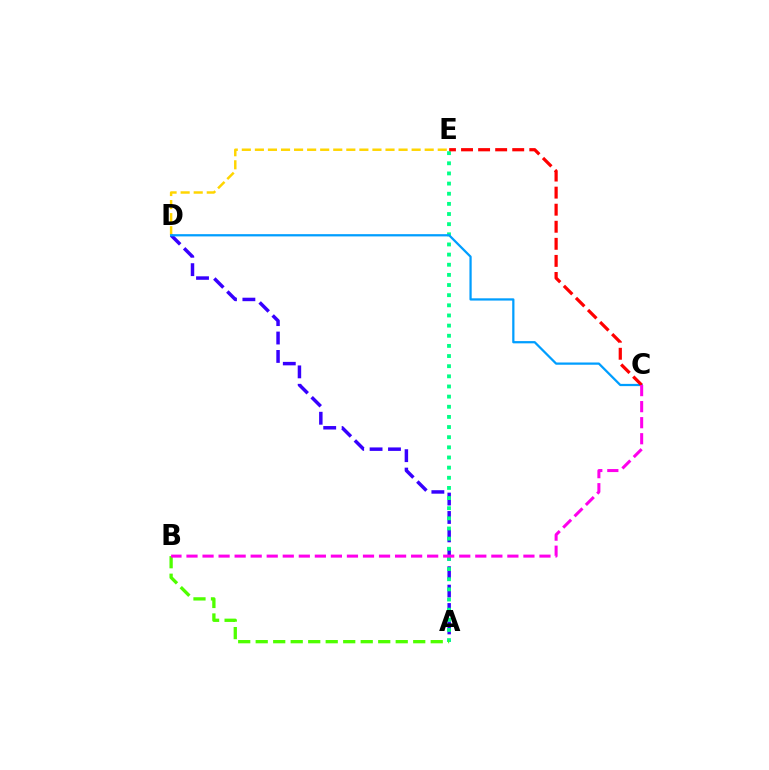{('A', 'D'): [{'color': '#3700ff', 'line_style': 'dashed', 'thickness': 2.5}], ('D', 'E'): [{'color': '#ffd500', 'line_style': 'dashed', 'thickness': 1.77}], ('A', 'E'): [{'color': '#00ff86', 'line_style': 'dotted', 'thickness': 2.76}], ('C', 'D'): [{'color': '#009eff', 'line_style': 'solid', 'thickness': 1.62}], ('C', 'E'): [{'color': '#ff0000', 'line_style': 'dashed', 'thickness': 2.32}], ('A', 'B'): [{'color': '#4fff00', 'line_style': 'dashed', 'thickness': 2.38}], ('B', 'C'): [{'color': '#ff00ed', 'line_style': 'dashed', 'thickness': 2.18}]}